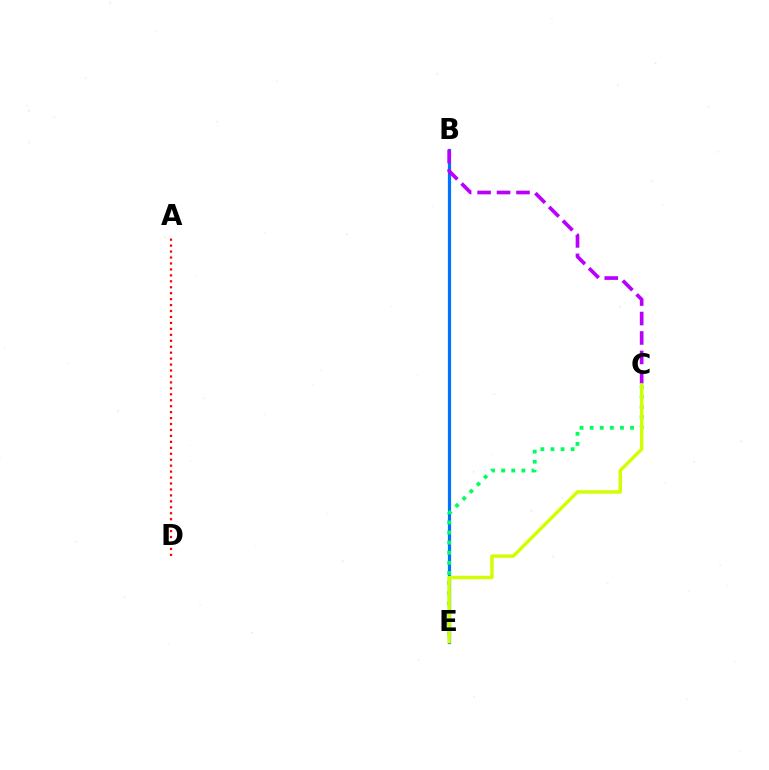{('B', 'E'): [{'color': '#0074ff', 'line_style': 'solid', 'thickness': 2.33}], ('B', 'C'): [{'color': '#b900ff', 'line_style': 'dashed', 'thickness': 2.64}], ('C', 'E'): [{'color': '#00ff5c', 'line_style': 'dotted', 'thickness': 2.74}, {'color': '#d1ff00', 'line_style': 'solid', 'thickness': 2.47}], ('A', 'D'): [{'color': '#ff0000', 'line_style': 'dotted', 'thickness': 1.62}]}